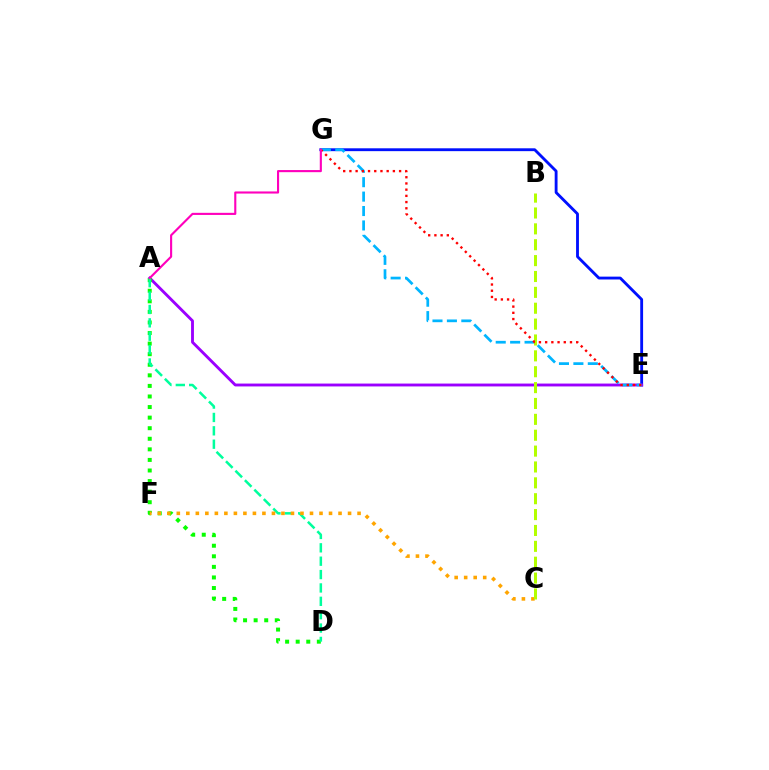{('E', 'G'): [{'color': '#0010ff', 'line_style': 'solid', 'thickness': 2.05}, {'color': '#00b5ff', 'line_style': 'dashed', 'thickness': 1.96}, {'color': '#ff0000', 'line_style': 'dotted', 'thickness': 1.69}], ('A', 'E'): [{'color': '#9b00ff', 'line_style': 'solid', 'thickness': 2.07}], ('A', 'D'): [{'color': '#08ff00', 'line_style': 'dotted', 'thickness': 2.87}, {'color': '#00ff9d', 'line_style': 'dashed', 'thickness': 1.82}], ('C', 'F'): [{'color': '#ffa500', 'line_style': 'dotted', 'thickness': 2.58}], ('B', 'C'): [{'color': '#b3ff00', 'line_style': 'dashed', 'thickness': 2.16}], ('A', 'G'): [{'color': '#ff00bd', 'line_style': 'solid', 'thickness': 1.53}]}